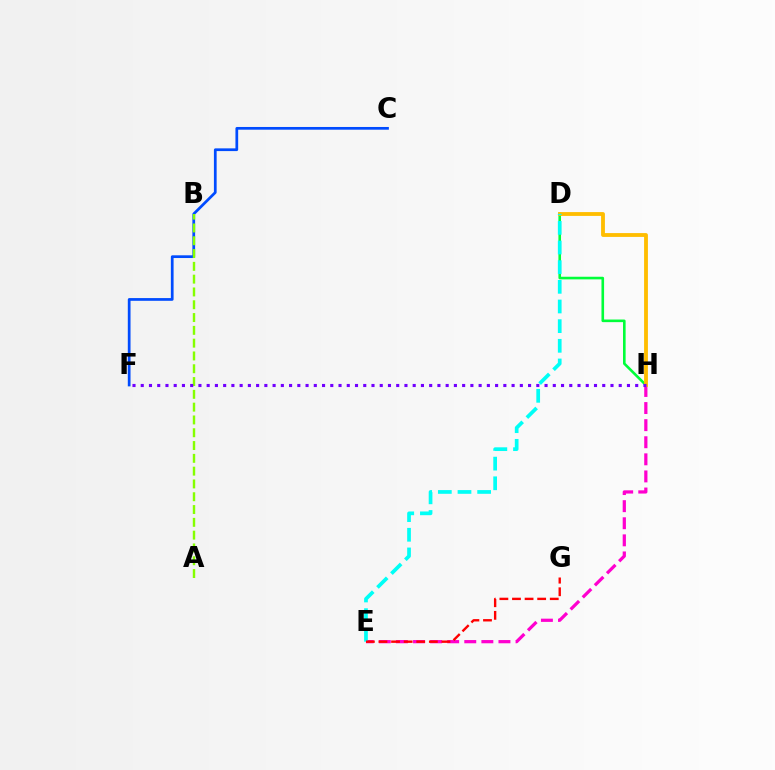{('D', 'H'): [{'color': '#00ff39', 'line_style': 'solid', 'thickness': 1.88}, {'color': '#ffbd00', 'line_style': 'solid', 'thickness': 2.75}], ('C', 'F'): [{'color': '#004bff', 'line_style': 'solid', 'thickness': 1.96}], ('E', 'H'): [{'color': '#ff00cf', 'line_style': 'dashed', 'thickness': 2.32}], ('A', 'B'): [{'color': '#84ff00', 'line_style': 'dashed', 'thickness': 1.74}], ('D', 'E'): [{'color': '#00fff6', 'line_style': 'dashed', 'thickness': 2.67}], ('F', 'H'): [{'color': '#7200ff', 'line_style': 'dotted', 'thickness': 2.24}], ('E', 'G'): [{'color': '#ff0000', 'line_style': 'dashed', 'thickness': 1.71}]}